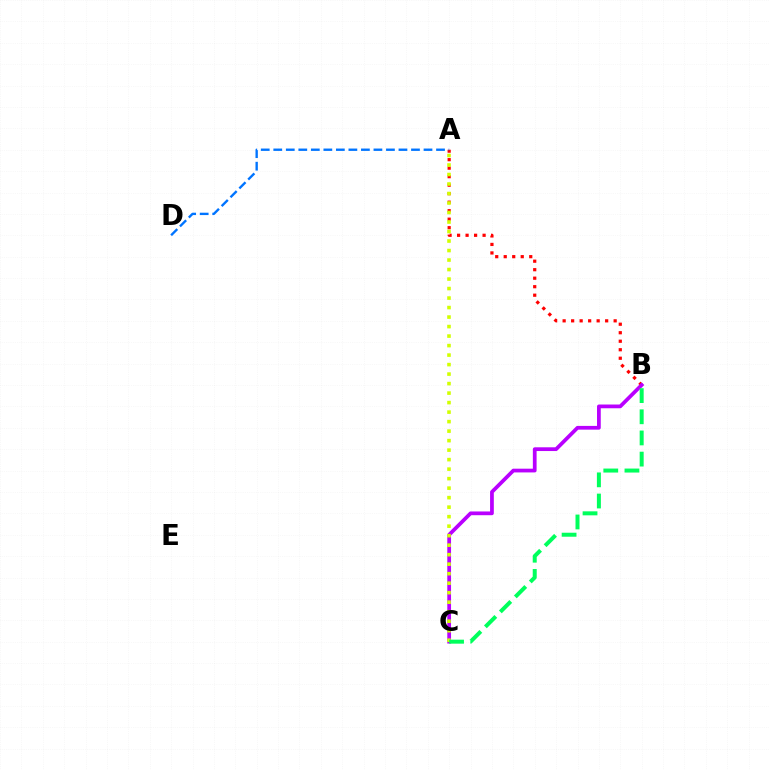{('A', 'B'): [{'color': '#ff0000', 'line_style': 'dotted', 'thickness': 2.31}], ('B', 'C'): [{'color': '#b900ff', 'line_style': 'solid', 'thickness': 2.7}, {'color': '#00ff5c', 'line_style': 'dashed', 'thickness': 2.88}], ('A', 'D'): [{'color': '#0074ff', 'line_style': 'dashed', 'thickness': 1.7}], ('A', 'C'): [{'color': '#d1ff00', 'line_style': 'dotted', 'thickness': 2.58}]}